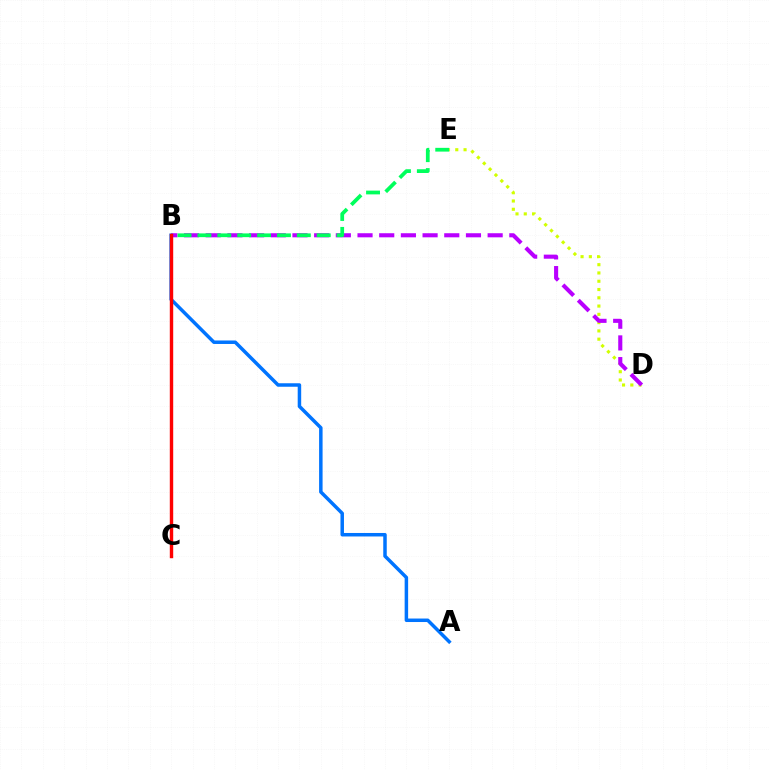{('D', 'E'): [{'color': '#d1ff00', 'line_style': 'dotted', 'thickness': 2.25}], ('A', 'B'): [{'color': '#0074ff', 'line_style': 'solid', 'thickness': 2.51}], ('B', 'D'): [{'color': '#b900ff', 'line_style': 'dashed', 'thickness': 2.95}], ('B', 'E'): [{'color': '#00ff5c', 'line_style': 'dashed', 'thickness': 2.7}], ('B', 'C'): [{'color': '#ff0000', 'line_style': 'solid', 'thickness': 2.45}]}